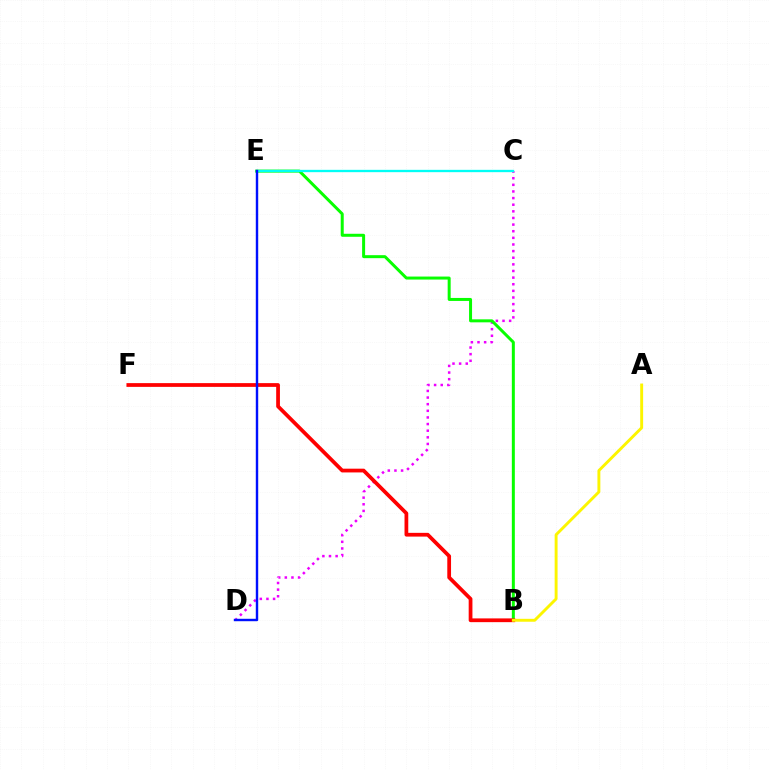{('C', 'D'): [{'color': '#ee00ff', 'line_style': 'dotted', 'thickness': 1.8}], ('B', 'E'): [{'color': '#08ff00', 'line_style': 'solid', 'thickness': 2.16}], ('C', 'E'): [{'color': '#00fff6', 'line_style': 'solid', 'thickness': 1.68}], ('B', 'F'): [{'color': '#ff0000', 'line_style': 'solid', 'thickness': 2.7}], ('A', 'B'): [{'color': '#fcf500', 'line_style': 'solid', 'thickness': 2.09}], ('D', 'E'): [{'color': '#0010ff', 'line_style': 'solid', 'thickness': 1.75}]}